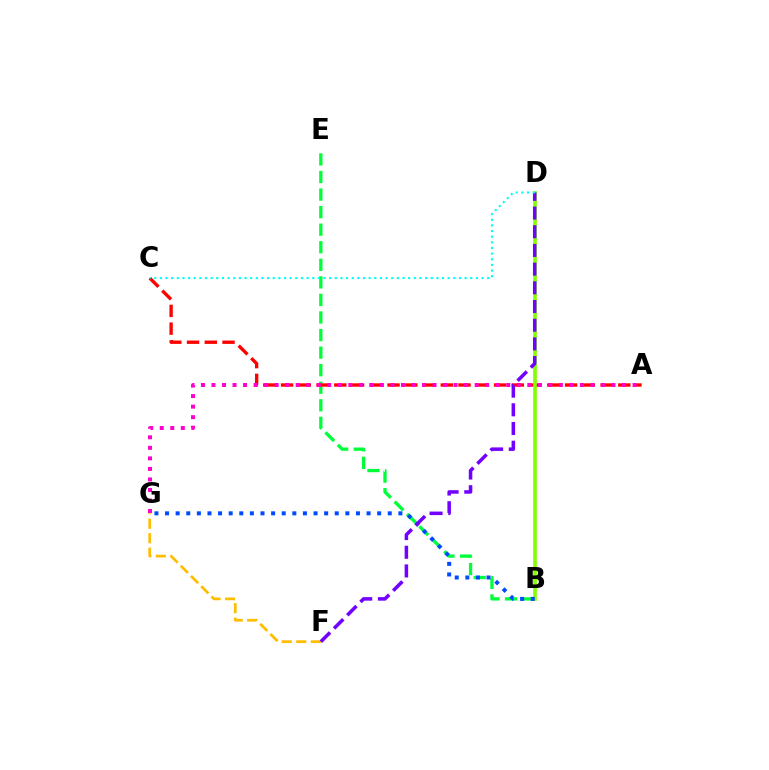{('B', 'E'): [{'color': '#00ff39', 'line_style': 'dashed', 'thickness': 2.39}], ('A', 'C'): [{'color': '#ff0000', 'line_style': 'dashed', 'thickness': 2.41}], ('F', 'G'): [{'color': '#ffbd00', 'line_style': 'dashed', 'thickness': 1.97}], ('B', 'D'): [{'color': '#84ff00', 'line_style': 'solid', 'thickness': 2.63}], ('B', 'G'): [{'color': '#004bff', 'line_style': 'dotted', 'thickness': 2.88}], ('A', 'G'): [{'color': '#ff00cf', 'line_style': 'dotted', 'thickness': 2.86}], ('D', 'F'): [{'color': '#7200ff', 'line_style': 'dashed', 'thickness': 2.54}], ('C', 'D'): [{'color': '#00fff6', 'line_style': 'dotted', 'thickness': 1.53}]}